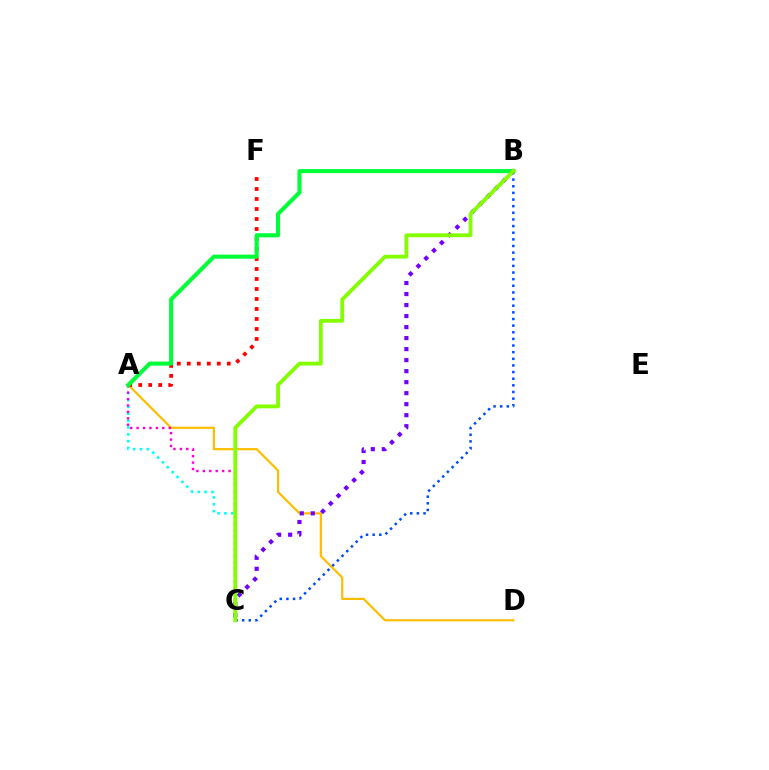{('A', 'C'): [{'color': '#00fff6', 'line_style': 'dotted', 'thickness': 1.87}, {'color': '#ff00cf', 'line_style': 'dotted', 'thickness': 1.75}], ('A', 'D'): [{'color': '#ffbd00', 'line_style': 'solid', 'thickness': 1.58}], ('B', 'C'): [{'color': '#004bff', 'line_style': 'dotted', 'thickness': 1.8}, {'color': '#7200ff', 'line_style': 'dotted', 'thickness': 2.99}, {'color': '#84ff00', 'line_style': 'solid', 'thickness': 2.75}], ('A', 'F'): [{'color': '#ff0000', 'line_style': 'dotted', 'thickness': 2.72}], ('A', 'B'): [{'color': '#00ff39', 'line_style': 'solid', 'thickness': 2.94}]}